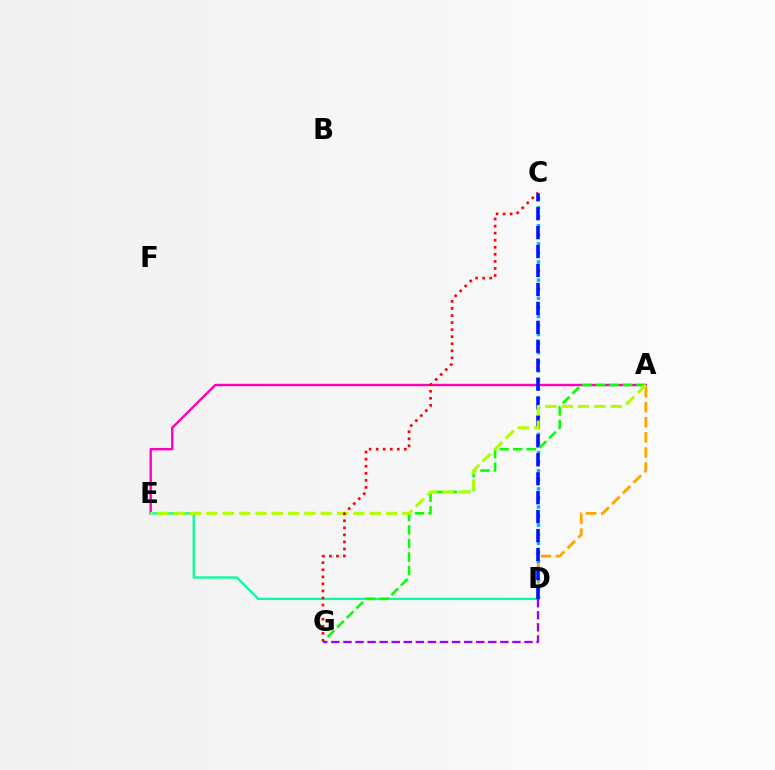{('A', 'D'): [{'color': '#ffa500', 'line_style': 'dashed', 'thickness': 2.05}], ('C', 'D'): [{'color': '#00b5ff', 'line_style': 'dotted', 'thickness': 2.47}, {'color': '#0010ff', 'line_style': 'dashed', 'thickness': 2.57}], ('A', 'E'): [{'color': '#ff00bd', 'line_style': 'solid', 'thickness': 1.73}, {'color': '#b3ff00', 'line_style': 'dashed', 'thickness': 2.22}], ('D', 'E'): [{'color': '#00ff9d', 'line_style': 'solid', 'thickness': 1.66}], ('A', 'G'): [{'color': '#08ff00', 'line_style': 'dashed', 'thickness': 1.84}], ('D', 'G'): [{'color': '#9b00ff', 'line_style': 'dashed', 'thickness': 1.64}], ('C', 'G'): [{'color': '#ff0000', 'line_style': 'dotted', 'thickness': 1.92}]}